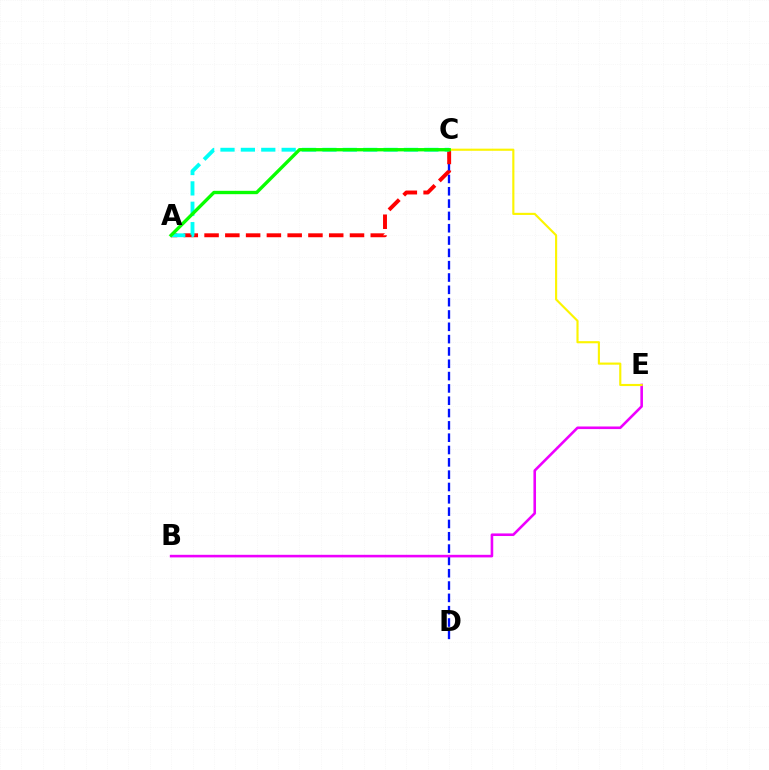{('C', 'D'): [{'color': '#0010ff', 'line_style': 'dashed', 'thickness': 1.67}], ('B', 'E'): [{'color': '#ee00ff', 'line_style': 'solid', 'thickness': 1.87}], ('A', 'C'): [{'color': '#ff0000', 'line_style': 'dashed', 'thickness': 2.82}, {'color': '#00fff6', 'line_style': 'dashed', 'thickness': 2.77}, {'color': '#08ff00', 'line_style': 'solid', 'thickness': 2.41}], ('C', 'E'): [{'color': '#fcf500', 'line_style': 'solid', 'thickness': 1.54}]}